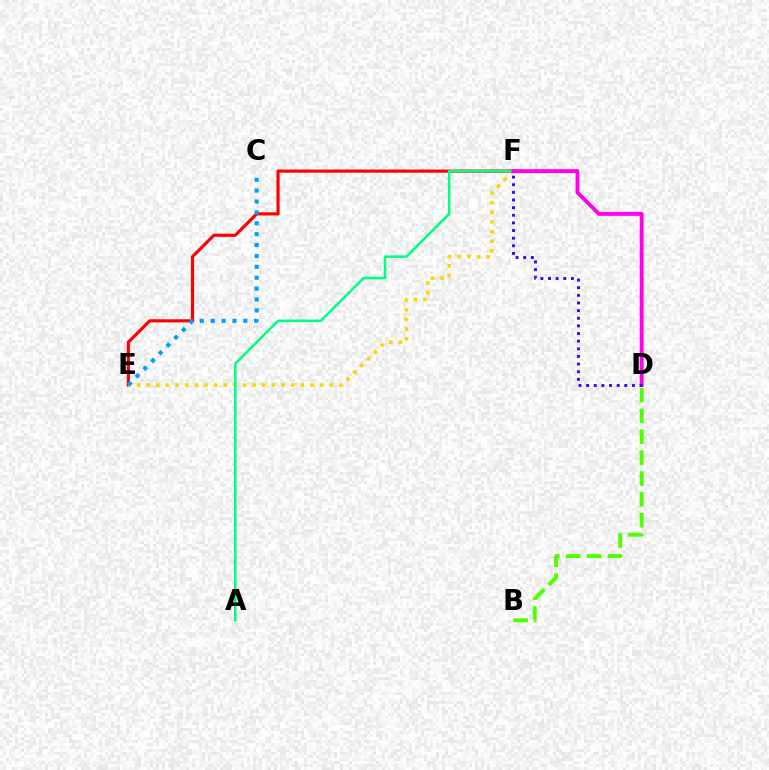{('E', 'F'): [{'color': '#ff0000', 'line_style': 'solid', 'thickness': 2.26}, {'color': '#ffd500', 'line_style': 'dotted', 'thickness': 2.62}], ('C', 'E'): [{'color': '#009eff', 'line_style': 'dotted', 'thickness': 2.96}], ('B', 'D'): [{'color': '#4fff00', 'line_style': 'dashed', 'thickness': 2.83}], ('A', 'F'): [{'color': '#00ff86', 'line_style': 'solid', 'thickness': 1.83}], ('D', 'F'): [{'color': '#ff00ed', 'line_style': 'solid', 'thickness': 2.8}, {'color': '#3700ff', 'line_style': 'dotted', 'thickness': 2.07}]}